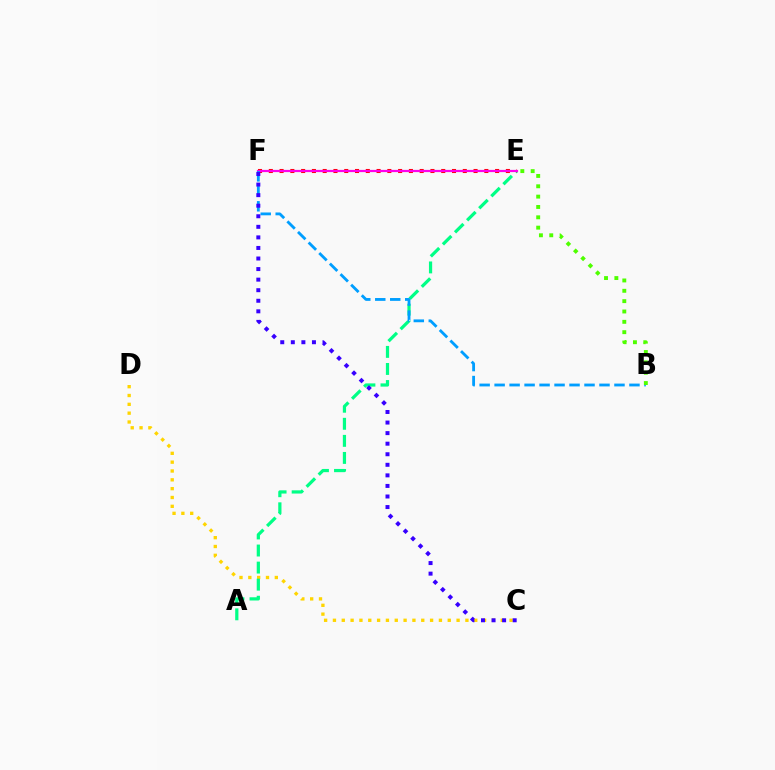{('C', 'D'): [{'color': '#ffd500', 'line_style': 'dotted', 'thickness': 2.4}], ('A', 'E'): [{'color': '#00ff86', 'line_style': 'dashed', 'thickness': 2.32}], ('E', 'F'): [{'color': '#ff0000', 'line_style': 'dotted', 'thickness': 2.93}, {'color': '#ff00ed', 'line_style': 'solid', 'thickness': 1.59}], ('B', 'F'): [{'color': '#009eff', 'line_style': 'dashed', 'thickness': 2.04}], ('B', 'E'): [{'color': '#4fff00', 'line_style': 'dotted', 'thickness': 2.81}], ('C', 'F'): [{'color': '#3700ff', 'line_style': 'dotted', 'thickness': 2.87}]}